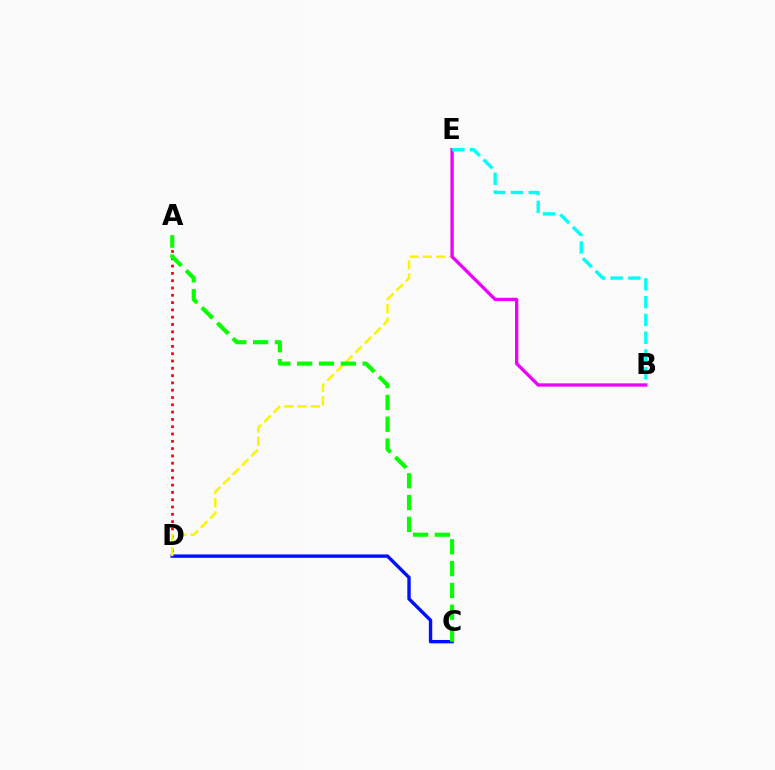{('A', 'D'): [{'color': '#ff0000', 'line_style': 'dotted', 'thickness': 1.98}], ('C', 'D'): [{'color': '#0010ff', 'line_style': 'solid', 'thickness': 2.44}], ('D', 'E'): [{'color': '#fcf500', 'line_style': 'dashed', 'thickness': 1.8}], ('B', 'E'): [{'color': '#ee00ff', 'line_style': 'solid', 'thickness': 2.38}, {'color': '#00fff6', 'line_style': 'dashed', 'thickness': 2.42}], ('A', 'C'): [{'color': '#08ff00', 'line_style': 'dashed', 'thickness': 2.96}]}